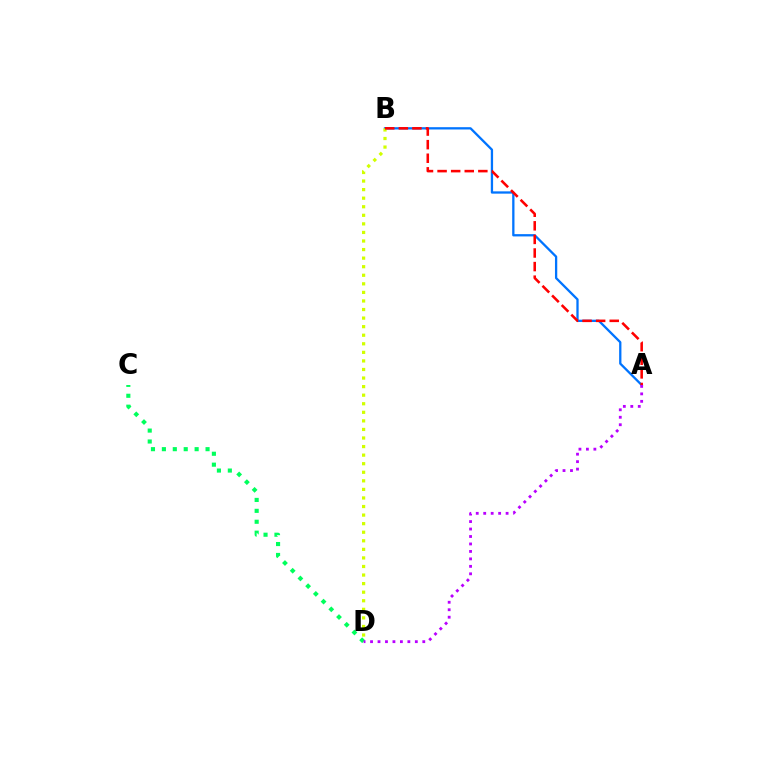{('A', 'B'): [{'color': '#0074ff', 'line_style': 'solid', 'thickness': 1.65}, {'color': '#ff0000', 'line_style': 'dashed', 'thickness': 1.85}], ('C', 'D'): [{'color': '#00ff5c', 'line_style': 'dotted', 'thickness': 2.97}], ('B', 'D'): [{'color': '#d1ff00', 'line_style': 'dotted', 'thickness': 2.33}], ('A', 'D'): [{'color': '#b900ff', 'line_style': 'dotted', 'thickness': 2.03}]}